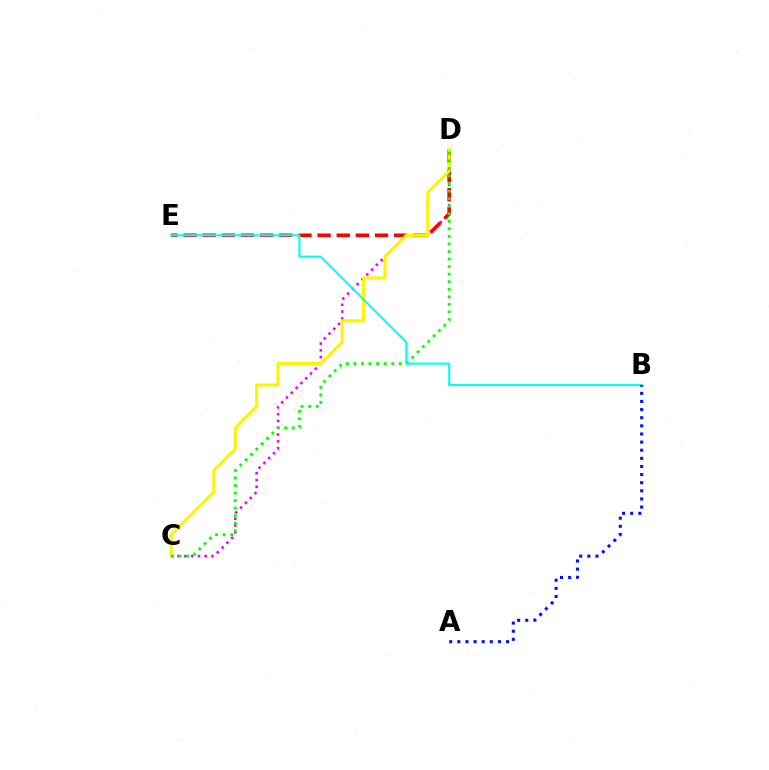{('C', 'D'): [{'color': '#ee00ff', 'line_style': 'dotted', 'thickness': 1.85}, {'color': '#fcf500', 'line_style': 'solid', 'thickness': 2.24}, {'color': '#08ff00', 'line_style': 'dotted', 'thickness': 2.05}], ('D', 'E'): [{'color': '#ff0000', 'line_style': 'dashed', 'thickness': 2.6}], ('B', 'E'): [{'color': '#00fff6', 'line_style': 'solid', 'thickness': 1.53}], ('A', 'B'): [{'color': '#0010ff', 'line_style': 'dotted', 'thickness': 2.21}]}